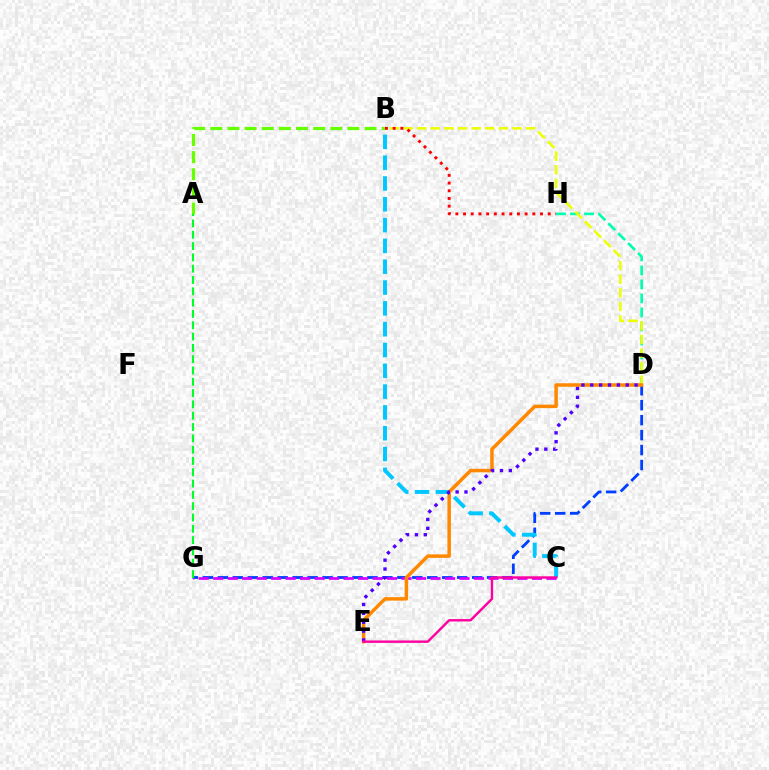{('D', 'G'): [{'color': '#003fff', 'line_style': 'dashed', 'thickness': 2.03}], ('C', 'G'): [{'color': '#d600ff', 'line_style': 'dashed', 'thickness': 1.97}], ('D', 'H'): [{'color': '#00ffaf', 'line_style': 'dashed', 'thickness': 1.9}], ('A', 'B'): [{'color': '#66ff00', 'line_style': 'dashed', 'thickness': 2.33}], ('B', 'D'): [{'color': '#eeff00', 'line_style': 'dashed', 'thickness': 1.85}], ('B', 'C'): [{'color': '#00c7ff', 'line_style': 'dashed', 'thickness': 2.83}], ('D', 'E'): [{'color': '#ff8800', 'line_style': 'solid', 'thickness': 2.51}, {'color': '#4f00ff', 'line_style': 'dotted', 'thickness': 2.41}], ('C', 'E'): [{'color': '#ff00a0', 'line_style': 'solid', 'thickness': 1.74}], ('A', 'G'): [{'color': '#00ff27', 'line_style': 'dashed', 'thickness': 1.54}], ('B', 'H'): [{'color': '#ff0000', 'line_style': 'dotted', 'thickness': 2.09}]}